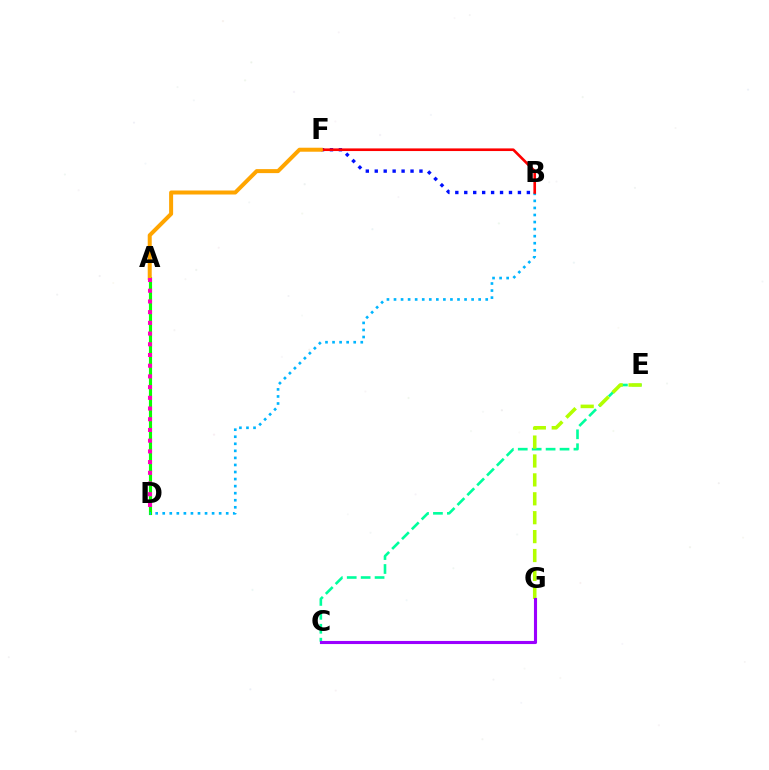{('A', 'D'): [{'color': '#08ff00', 'line_style': 'solid', 'thickness': 2.26}, {'color': '#ff00bd', 'line_style': 'dotted', 'thickness': 2.91}], ('B', 'F'): [{'color': '#0010ff', 'line_style': 'dotted', 'thickness': 2.43}, {'color': '#ff0000', 'line_style': 'solid', 'thickness': 1.9}], ('B', 'D'): [{'color': '#00b5ff', 'line_style': 'dotted', 'thickness': 1.92}], ('C', 'E'): [{'color': '#00ff9d', 'line_style': 'dashed', 'thickness': 1.89}], ('E', 'G'): [{'color': '#b3ff00', 'line_style': 'dashed', 'thickness': 2.57}], ('C', 'G'): [{'color': '#9b00ff', 'line_style': 'solid', 'thickness': 2.24}], ('A', 'F'): [{'color': '#ffa500', 'line_style': 'solid', 'thickness': 2.88}]}